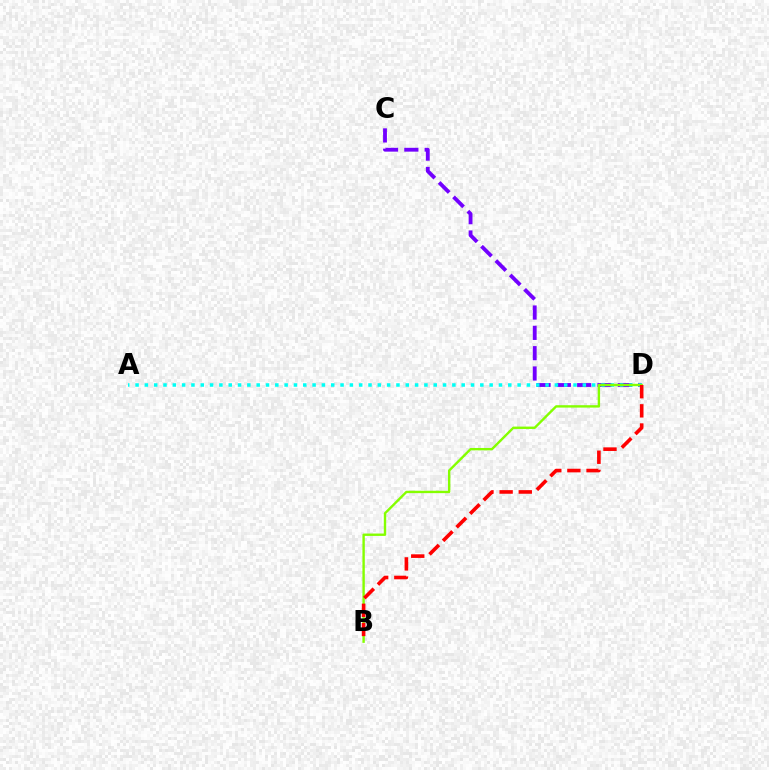{('C', 'D'): [{'color': '#7200ff', 'line_style': 'dashed', 'thickness': 2.76}], ('A', 'D'): [{'color': '#00fff6', 'line_style': 'dotted', 'thickness': 2.53}], ('B', 'D'): [{'color': '#84ff00', 'line_style': 'solid', 'thickness': 1.72}, {'color': '#ff0000', 'line_style': 'dashed', 'thickness': 2.6}]}